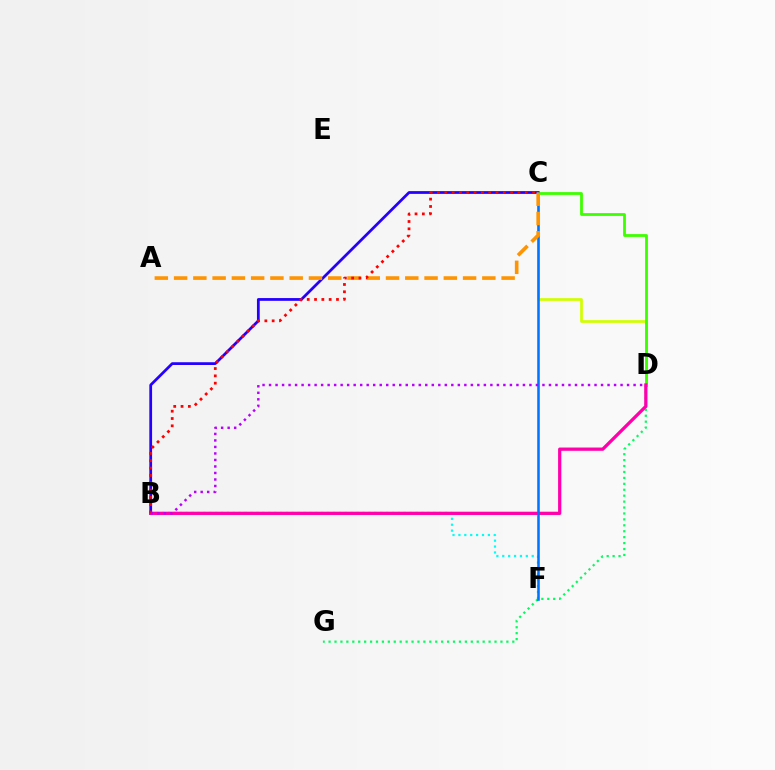{('C', 'D'): [{'color': '#d1ff00', 'line_style': 'solid', 'thickness': 1.96}, {'color': '#3dff00', 'line_style': 'solid', 'thickness': 2.01}], ('B', 'C'): [{'color': '#2500ff', 'line_style': 'solid', 'thickness': 1.99}, {'color': '#ff0000', 'line_style': 'dotted', 'thickness': 1.99}], ('B', 'F'): [{'color': '#00fff6', 'line_style': 'dotted', 'thickness': 1.6}], ('D', 'G'): [{'color': '#00ff5c', 'line_style': 'dotted', 'thickness': 1.61}], ('B', 'D'): [{'color': '#ff00ac', 'line_style': 'solid', 'thickness': 2.35}, {'color': '#b900ff', 'line_style': 'dotted', 'thickness': 1.77}], ('C', 'F'): [{'color': '#0074ff', 'line_style': 'solid', 'thickness': 1.83}], ('A', 'C'): [{'color': '#ff9400', 'line_style': 'dashed', 'thickness': 2.62}]}